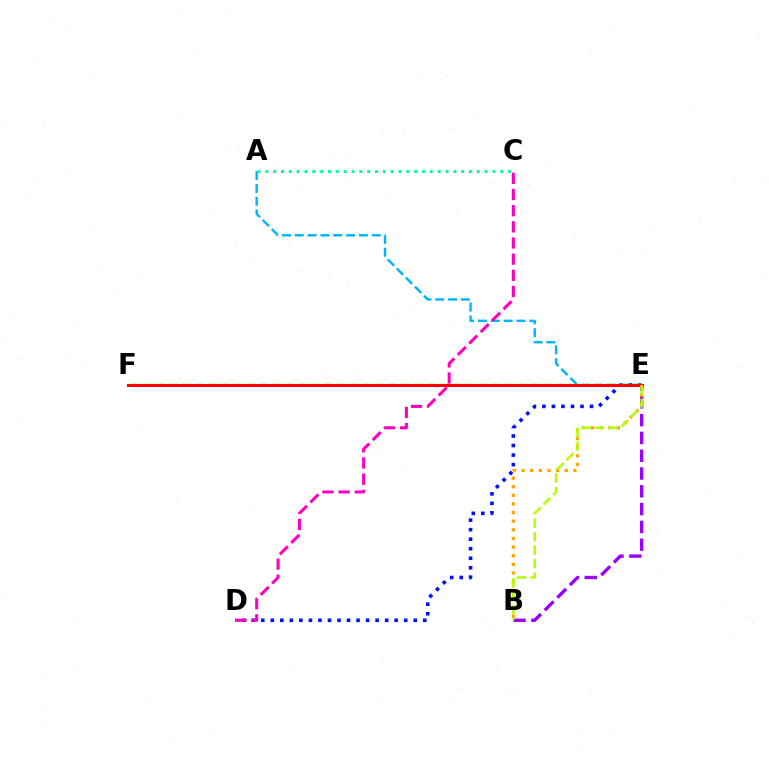{('D', 'E'): [{'color': '#0010ff', 'line_style': 'dotted', 'thickness': 2.59}], ('A', 'E'): [{'color': '#00b5ff', 'line_style': 'dashed', 'thickness': 1.74}], ('B', 'E'): [{'color': '#9b00ff', 'line_style': 'dashed', 'thickness': 2.42}, {'color': '#ffa500', 'line_style': 'dotted', 'thickness': 2.35}, {'color': '#b3ff00', 'line_style': 'dashed', 'thickness': 1.84}], ('C', 'D'): [{'color': '#ff00bd', 'line_style': 'dashed', 'thickness': 2.2}], ('E', 'F'): [{'color': '#08ff00', 'line_style': 'dashed', 'thickness': 1.75}, {'color': '#ff0000', 'line_style': 'solid', 'thickness': 2.13}], ('A', 'C'): [{'color': '#00ff9d', 'line_style': 'dotted', 'thickness': 2.13}]}